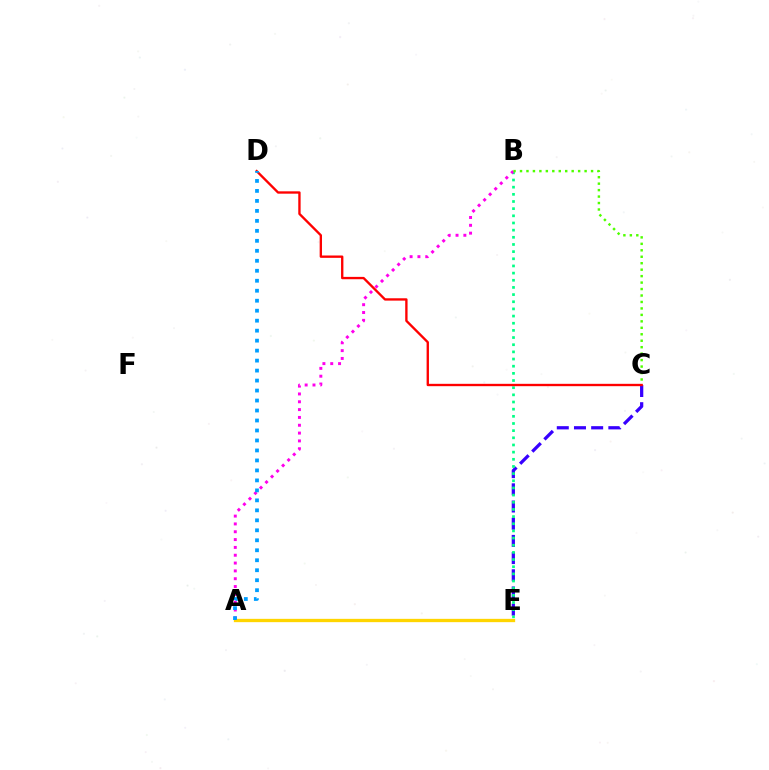{('C', 'E'): [{'color': '#3700ff', 'line_style': 'dashed', 'thickness': 2.34}], ('B', 'E'): [{'color': '#00ff86', 'line_style': 'dotted', 'thickness': 1.95}], ('A', 'B'): [{'color': '#ff00ed', 'line_style': 'dotted', 'thickness': 2.13}], ('A', 'E'): [{'color': '#ffd500', 'line_style': 'solid', 'thickness': 2.39}], ('B', 'C'): [{'color': '#4fff00', 'line_style': 'dotted', 'thickness': 1.75}], ('C', 'D'): [{'color': '#ff0000', 'line_style': 'solid', 'thickness': 1.69}], ('A', 'D'): [{'color': '#009eff', 'line_style': 'dotted', 'thickness': 2.71}]}